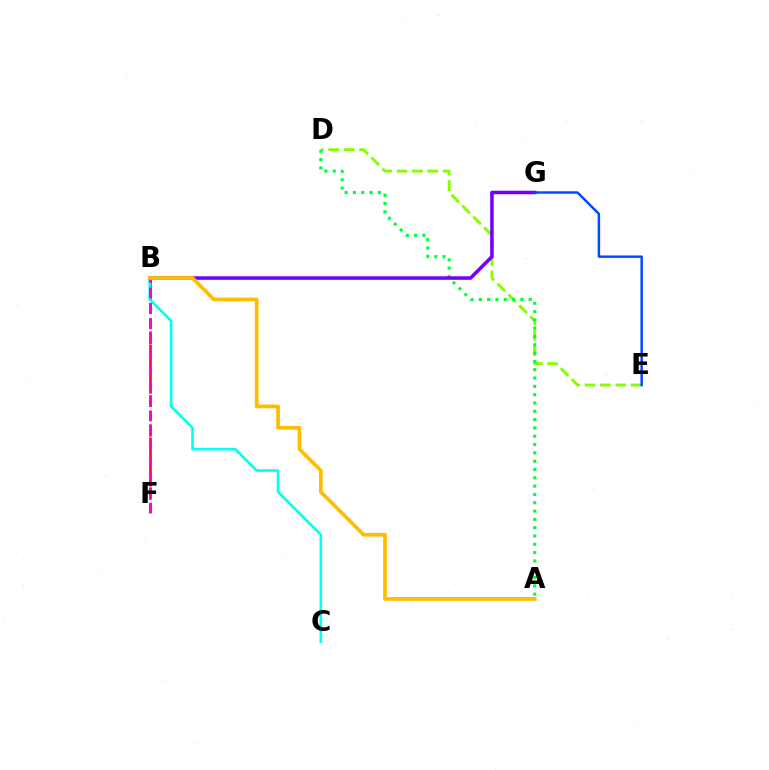{('B', 'F'): [{'color': '#ff0000', 'line_style': 'dashed', 'thickness': 1.8}, {'color': '#ff00cf', 'line_style': 'dashed', 'thickness': 2.09}], ('D', 'E'): [{'color': '#84ff00', 'line_style': 'dashed', 'thickness': 2.1}], ('A', 'D'): [{'color': '#00ff39', 'line_style': 'dotted', 'thickness': 2.26}], ('B', 'C'): [{'color': '#00fff6', 'line_style': 'solid', 'thickness': 1.88}], ('B', 'G'): [{'color': '#7200ff', 'line_style': 'solid', 'thickness': 2.53}], ('A', 'B'): [{'color': '#ffbd00', 'line_style': 'solid', 'thickness': 2.69}], ('E', 'G'): [{'color': '#004bff', 'line_style': 'solid', 'thickness': 1.78}]}